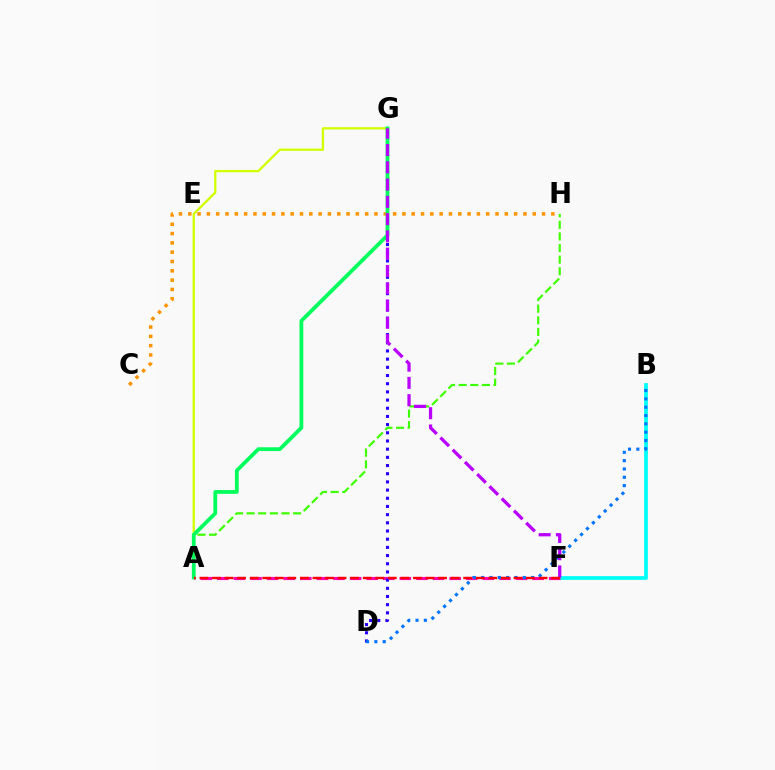{('B', 'F'): [{'color': '#00fff6', 'line_style': 'solid', 'thickness': 2.71}], ('A', 'F'): [{'color': '#ff00ac', 'line_style': 'dashed', 'thickness': 2.25}, {'color': '#ff0000', 'line_style': 'dashed', 'thickness': 1.71}], ('D', 'G'): [{'color': '#2500ff', 'line_style': 'dotted', 'thickness': 2.22}], ('B', 'D'): [{'color': '#0074ff', 'line_style': 'dotted', 'thickness': 2.26}], ('A', 'H'): [{'color': '#3dff00', 'line_style': 'dashed', 'thickness': 1.58}], ('C', 'H'): [{'color': '#ff9400', 'line_style': 'dotted', 'thickness': 2.53}], ('A', 'G'): [{'color': '#d1ff00', 'line_style': 'solid', 'thickness': 1.65}, {'color': '#00ff5c', 'line_style': 'solid', 'thickness': 2.73}], ('F', 'G'): [{'color': '#b900ff', 'line_style': 'dashed', 'thickness': 2.35}]}